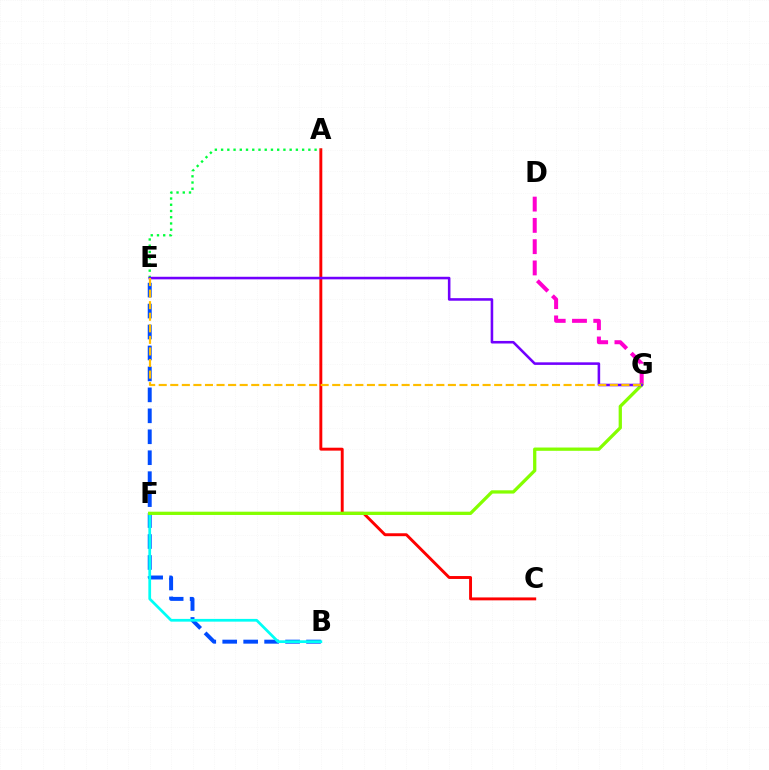{('D', 'G'): [{'color': '#ff00cf', 'line_style': 'dashed', 'thickness': 2.89}], ('A', 'C'): [{'color': '#ff0000', 'line_style': 'solid', 'thickness': 2.1}], ('B', 'E'): [{'color': '#004bff', 'line_style': 'dashed', 'thickness': 2.85}], ('B', 'F'): [{'color': '#00fff6', 'line_style': 'solid', 'thickness': 1.97}], ('A', 'E'): [{'color': '#00ff39', 'line_style': 'dotted', 'thickness': 1.69}], ('F', 'G'): [{'color': '#84ff00', 'line_style': 'solid', 'thickness': 2.36}], ('E', 'G'): [{'color': '#7200ff', 'line_style': 'solid', 'thickness': 1.85}, {'color': '#ffbd00', 'line_style': 'dashed', 'thickness': 1.57}]}